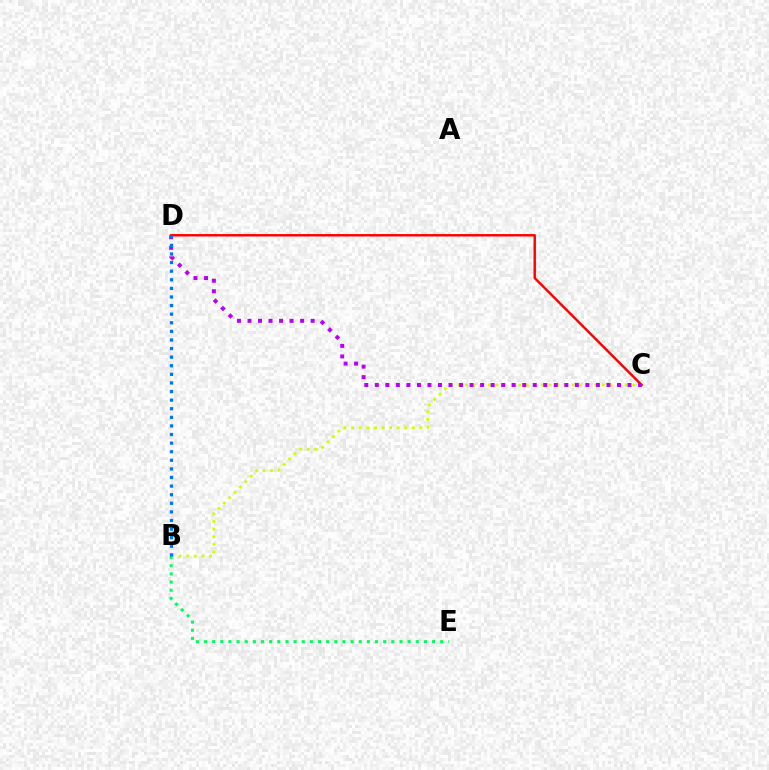{('B', 'C'): [{'color': '#d1ff00', 'line_style': 'dotted', 'thickness': 2.06}], ('B', 'E'): [{'color': '#00ff5c', 'line_style': 'dotted', 'thickness': 2.21}], ('C', 'D'): [{'color': '#ff0000', 'line_style': 'solid', 'thickness': 1.75}, {'color': '#b900ff', 'line_style': 'dotted', 'thickness': 2.86}], ('B', 'D'): [{'color': '#0074ff', 'line_style': 'dotted', 'thickness': 2.34}]}